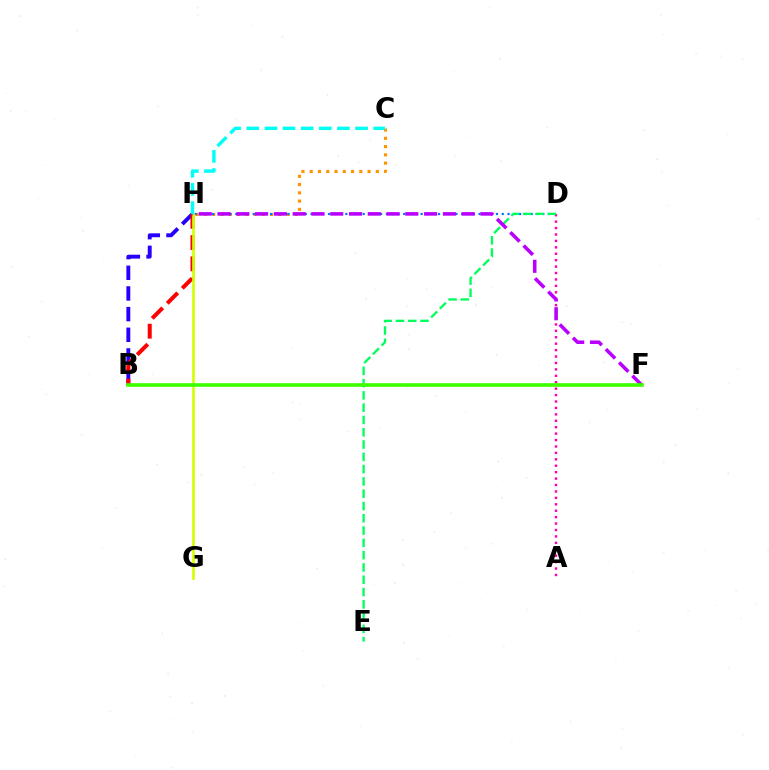{('A', 'D'): [{'color': '#ff00ac', 'line_style': 'dotted', 'thickness': 1.75}], ('C', 'H'): [{'color': '#ff9400', 'line_style': 'dotted', 'thickness': 2.25}, {'color': '#00fff6', 'line_style': 'dashed', 'thickness': 2.46}], ('B', 'H'): [{'color': '#2500ff', 'line_style': 'dashed', 'thickness': 2.81}, {'color': '#ff0000', 'line_style': 'dashed', 'thickness': 2.89}], ('D', 'H'): [{'color': '#0074ff', 'line_style': 'dotted', 'thickness': 1.57}], ('D', 'E'): [{'color': '#00ff5c', 'line_style': 'dashed', 'thickness': 1.67}], ('G', 'H'): [{'color': '#d1ff00', 'line_style': 'solid', 'thickness': 1.91}], ('F', 'H'): [{'color': '#b900ff', 'line_style': 'dashed', 'thickness': 2.55}], ('B', 'F'): [{'color': '#3dff00', 'line_style': 'solid', 'thickness': 2.61}]}